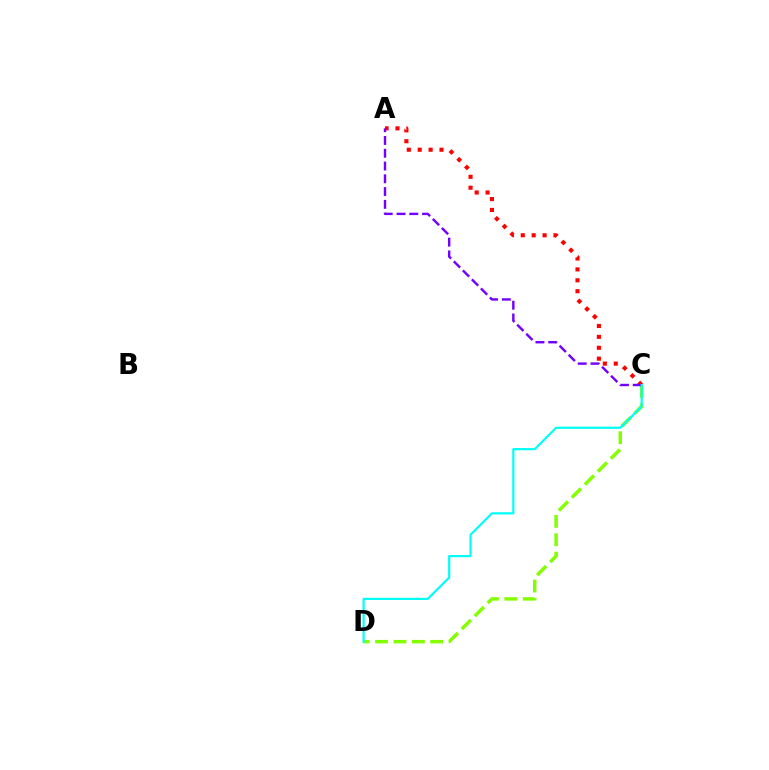{('C', 'D'): [{'color': '#84ff00', 'line_style': 'dashed', 'thickness': 2.5}, {'color': '#00fff6', 'line_style': 'solid', 'thickness': 1.58}], ('A', 'C'): [{'color': '#ff0000', 'line_style': 'dotted', 'thickness': 2.96}, {'color': '#7200ff', 'line_style': 'dashed', 'thickness': 1.74}]}